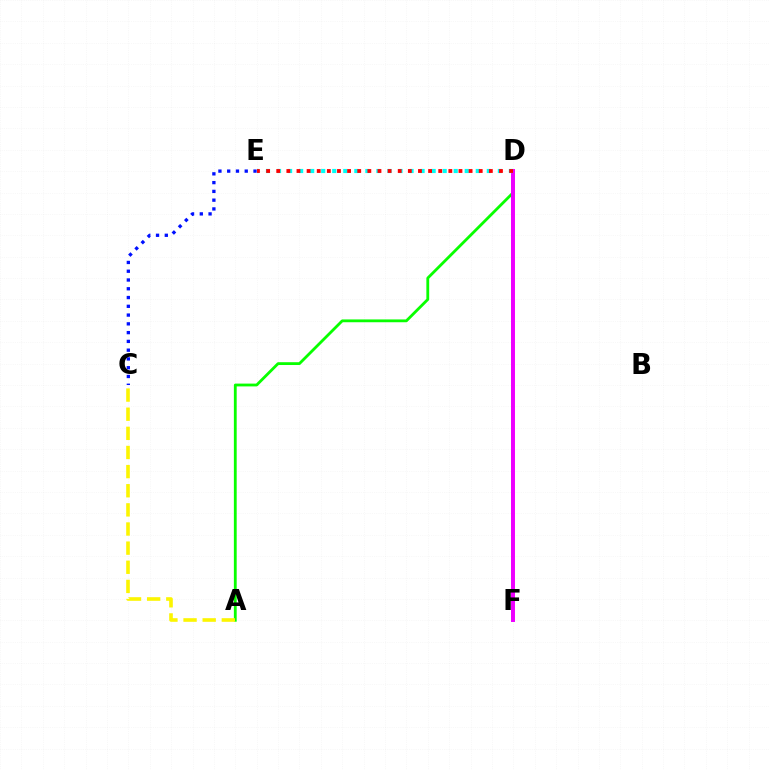{('A', 'D'): [{'color': '#08ff00', 'line_style': 'solid', 'thickness': 2.02}], ('D', 'F'): [{'color': '#ee00ff', 'line_style': 'solid', 'thickness': 2.85}], ('D', 'E'): [{'color': '#00fff6', 'line_style': 'dotted', 'thickness': 3.0}, {'color': '#ff0000', 'line_style': 'dotted', 'thickness': 2.75}], ('C', 'E'): [{'color': '#0010ff', 'line_style': 'dotted', 'thickness': 2.38}], ('A', 'C'): [{'color': '#fcf500', 'line_style': 'dashed', 'thickness': 2.6}]}